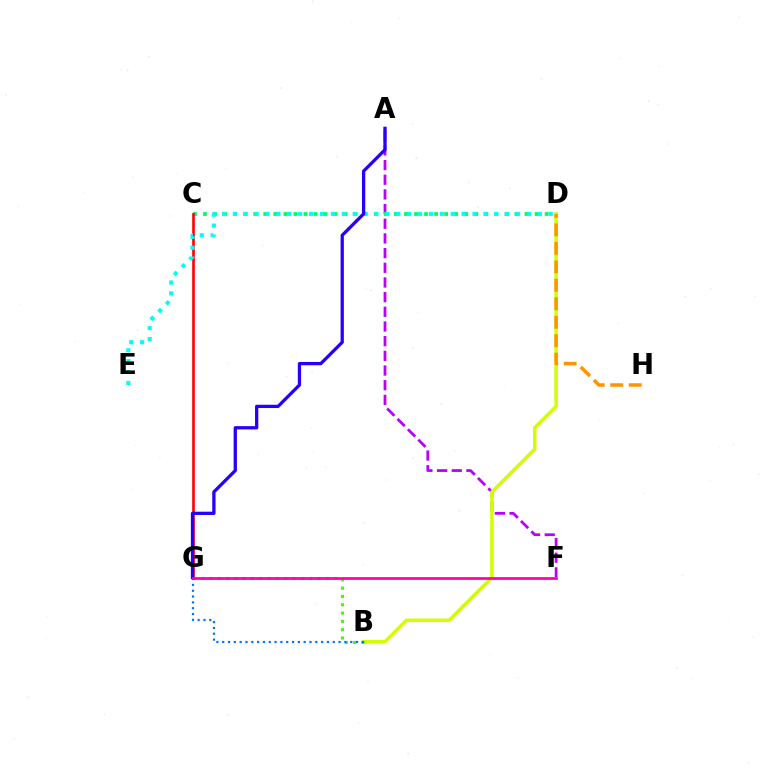{('A', 'F'): [{'color': '#b900ff', 'line_style': 'dashed', 'thickness': 1.99}], ('C', 'D'): [{'color': '#00ff5c', 'line_style': 'dotted', 'thickness': 2.73}], ('B', 'D'): [{'color': '#d1ff00', 'line_style': 'solid', 'thickness': 2.53}], ('D', 'H'): [{'color': '#ff9400', 'line_style': 'dashed', 'thickness': 2.51}], ('B', 'G'): [{'color': '#3dff00', 'line_style': 'dotted', 'thickness': 2.26}, {'color': '#0074ff', 'line_style': 'dotted', 'thickness': 1.58}], ('C', 'G'): [{'color': '#ff0000', 'line_style': 'solid', 'thickness': 1.9}], ('D', 'E'): [{'color': '#00fff6', 'line_style': 'dotted', 'thickness': 2.96}], ('A', 'G'): [{'color': '#2500ff', 'line_style': 'solid', 'thickness': 2.36}], ('F', 'G'): [{'color': '#ff00ac', 'line_style': 'solid', 'thickness': 1.96}]}